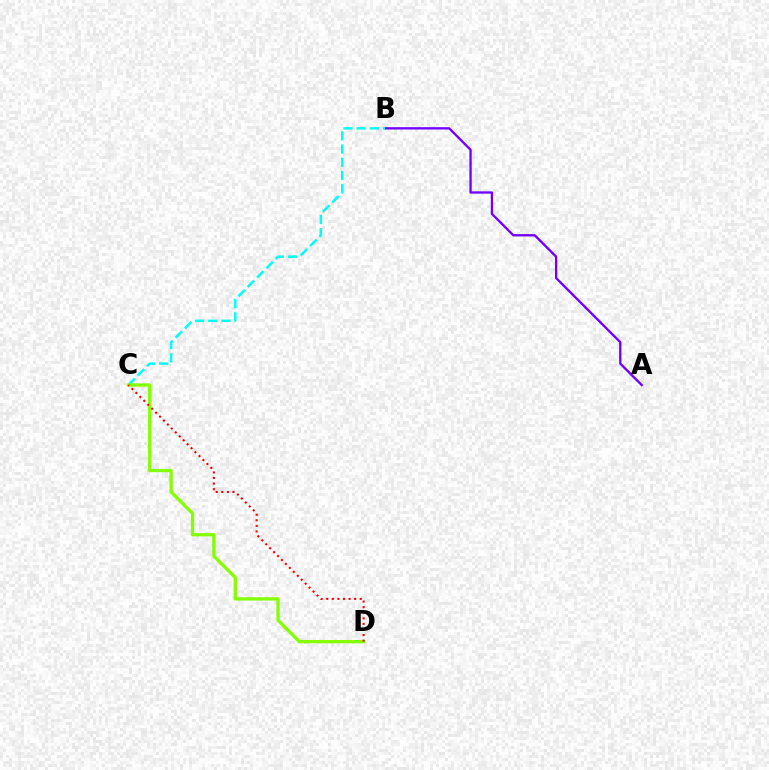{('A', 'B'): [{'color': '#7200ff', 'line_style': 'solid', 'thickness': 1.68}], ('B', 'C'): [{'color': '#00fff6', 'line_style': 'dashed', 'thickness': 1.8}], ('C', 'D'): [{'color': '#84ff00', 'line_style': 'solid', 'thickness': 2.37}, {'color': '#ff0000', 'line_style': 'dotted', 'thickness': 1.52}]}